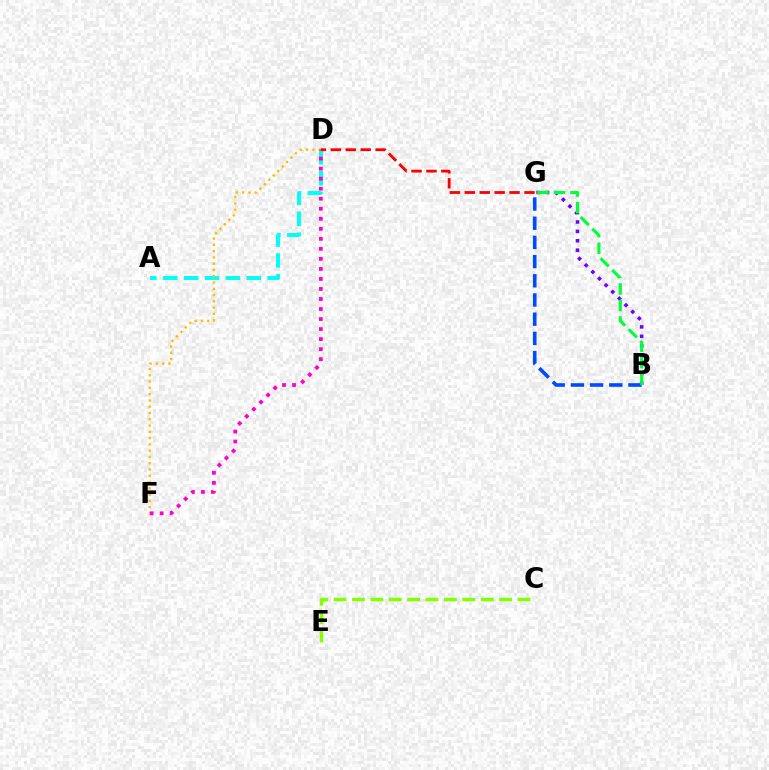{('A', 'D'): [{'color': '#00fff6', 'line_style': 'dashed', 'thickness': 2.84}], ('D', 'F'): [{'color': '#ffbd00', 'line_style': 'dotted', 'thickness': 1.71}, {'color': '#ff00cf', 'line_style': 'dotted', 'thickness': 2.72}], ('C', 'E'): [{'color': '#84ff00', 'line_style': 'dashed', 'thickness': 2.5}], ('B', 'G'): [{'color': '#7200ff', 'line_style': 'dotted', 'thickness': 2.55}, {'color': '#004bff', 'line_style': 'dashed', 'thickness': 2.61}, {'color': '#00ff39', 'line_style': 'dashed', 'thickness': 2.24}], ('D', 'G'): [{'color': '#ff0000', 'line_style': 'dashed', 'thickness': 2.03}]}